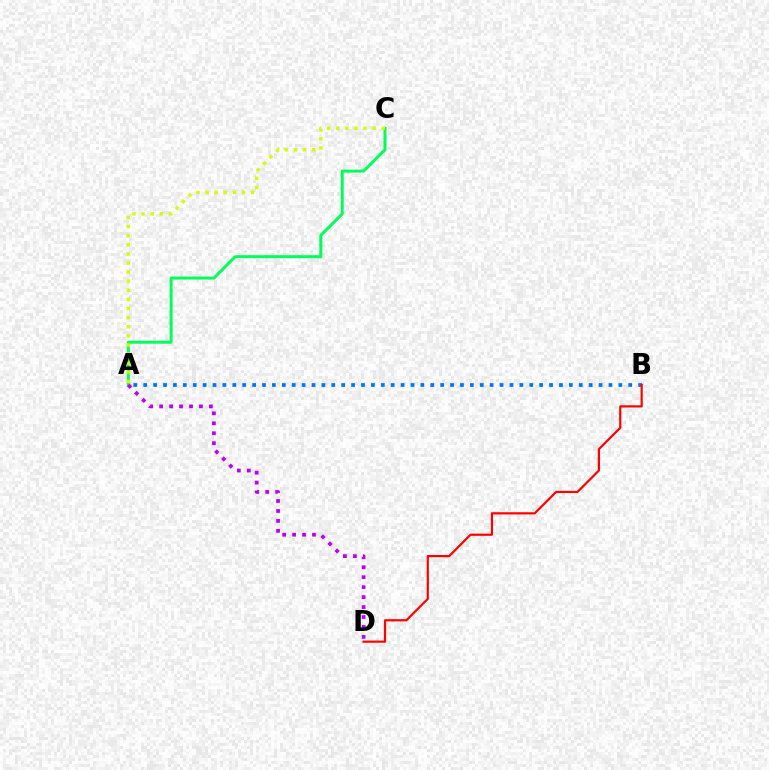{('A', 'C'): [{'color': '#00ff5c', 'line_style': 'solid', 'thickness': 2.15}, {'color': '#d1ff00', 'line_style': 'dotted', 'thickness': 2.48}], ('A', 'B'): [{'color': '#0074ff', 'line_style': 'dotted', 'thickness': 2.69}], ('B', 'D'): [{'color': '#ff0000', 'line_style': 'solid', 'thickness': 1.58}], ('A', 'D'): [{'color': '#b900ff', 'line_style': 'dotted', 'thickness': 2.7}]}